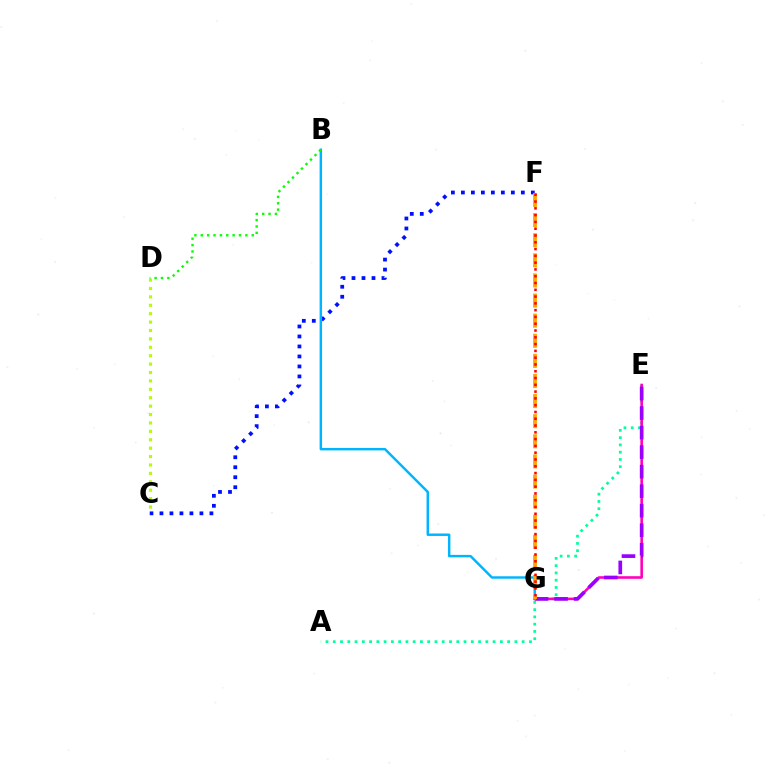{('A', 'E'): [{'color': '#00ff9d', 'line_style': 'dotted', 'thickness': 1.97}], ('E', 'G'): [{'color': '#ff00bd', 'line_style': 'solid', 'thickness': 1.87}, {'color': '#9b00ff', 'line_style': 'dashed', 'thickness': 2.65}], ('C', 'D'): [{'color': '#b3ff00', 'line_style': 'dotted', 'thickness': 2.28}], ('C', 'F'): [{'color': '#0010ff', 'line_style': 'dotted', 'thickness': 2.72}], ('B', 'G'): [{'color': '#00b5ff', 'line_style': 'solid', 'thickness': 1.77}], ('F', 'G'): [{'color': '#ffa500', 'line_style': 'dashed', 'thickness': 2.73}, {'color': '#ff0000', 'line_style': 'dotted', 'thickness': 1.84}], ('B', 'D'): [{'color': '#08ff00', 'line_style': 'dotted', 'thickness': 1.73}]}